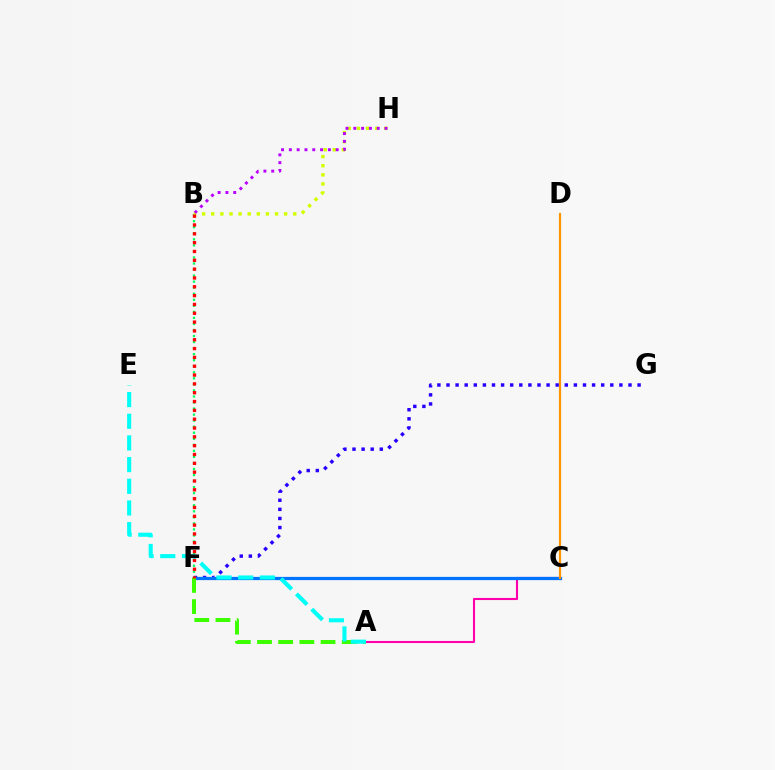{('A', 'C'): [{'color': '#ff00ac', 'line_style': 'solid', 'thickness': 1.51}], ('F', 'G'): [{'color': '#2500ff', 'line_style': 'dotted', 'thickness': 2.47}], ('C', 'F'): [{'color': '#0074ff', 'line_style': 'solid', 'thickness': 2.33}], ('C', 'D'): [{'color': '#ff9400', 'line_style': 'solid', 'thickness': 1.56}], ('B', 'F'): [{'color': '#00ff5c', 'line_style': 'dotted', 'thickness': 1.64}, {'color': '#ff0000', 'line_style': 'dotted', 'thickness': 2.4}], ('A', 'F'): [{'color': '#3dff00', 'line_style': 'dashed', 'thickness': 2.88}], ('B', 'H'): [{'color': '#d1ff00', 'line_style': 'dotted', 'thickness': 2.48}, {'color': '#b900ff', 'line_style': 'dotted', 'thickness': 2.12}], ('A', 'E'): [{'color': '#00fff6', 'line_style': 'dashed', 'thickness': 2.95}]}